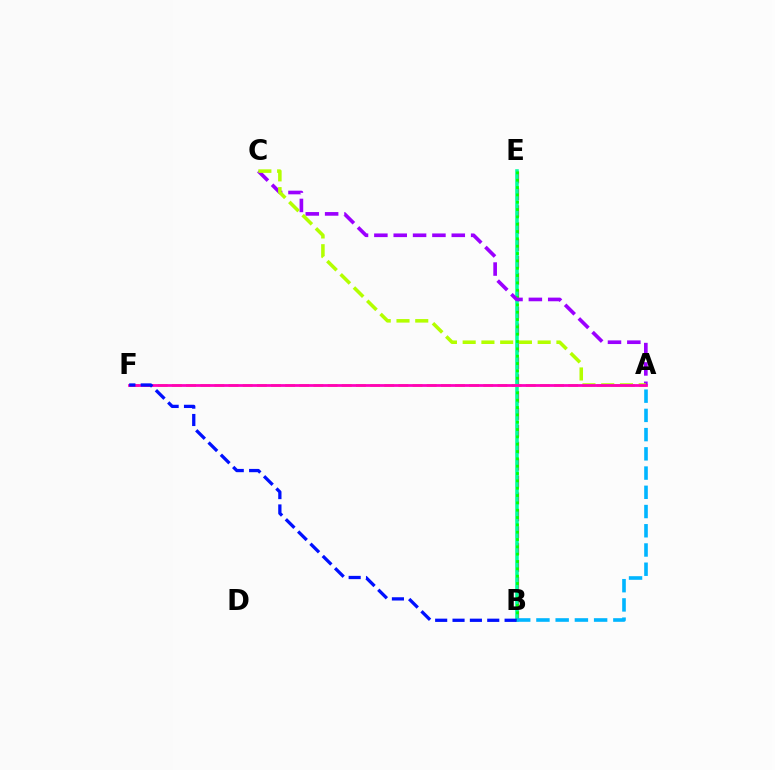{('B', 'E'): [{'color': '#ff0000', 'line_style': 'dashed', 'thickness': 2.3}, {'color': '#00ff9d', 'line_style': 'solid', 'thickness': 2.56}, {'color': '#08ff00', 'line_style': 'dotted', 'thickness': 1.99}], ('A', 'F'): [{'color': '#ffa500', 'line_style': 'dashed', 'thickness': 1.92}, {'color': '#ff00bd', 'line_style': 'solid', 'thickness': 1.99}], ('A', 'B'): [{'color': '#00b5ff', 'line_style': 'dashed', 'thickness': 2.61}], ('A', 'C'): [{'color': '#9b00ff', 'line_style': 'dashed', 'thickness': 2.63}, {'color': '#b3ff00', 'line_style': 'dashed', 'thickness': 2.55}], ('B', 'F'): [{'color': '#0010ff', 'line_style': 'dashed', 'thickness': 2.36}]}